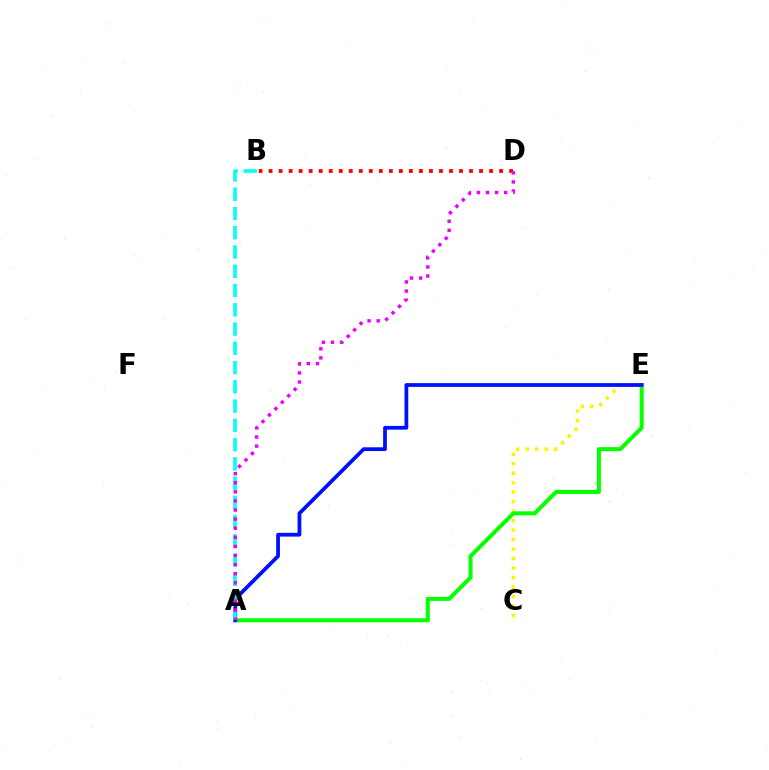{('C', 'E'): [{'color': '#fcf500', 'line_style': 'dotted', 'thickness': 2.58}], ('A', 'E'): [{'color': '#08ff00', 'line_style': 'solid', 'thickness': 2.9}, {'color': '#0010ff', 'line_style': 'solid', 'thickness': 2.71}], ('B', 'D'): [{'color': '#ff0000', 'line_style': 'dotted', 'thickness': 2.72}], ('A', 'B'): [{'color': '#00fff6', 'line_style': 'dashed', 'thickness': 2.62}], ('A', 'D'): [{'color': '#ee00ff', 'line_style': 'dotted', 'thickness': 2.47}]}